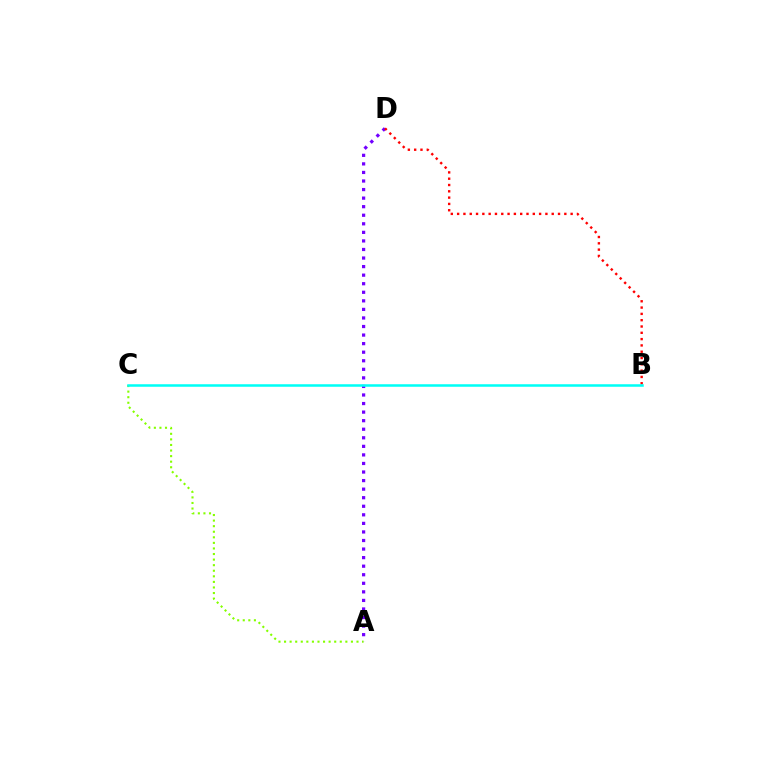{('A', 'C'): [{'color': '#84ff00', 'line_style': 'dotted', 'thickness': 1.51}], ('A', 'D'): [{'color': '#7200ff', 'line_style': 'dotted', 'thickness': 2.33}], ('B', 'D'): [{'color': '#ff0000', 'line_style': 'dotted', 'thickness': 1.71}], ('B', 'C'): [{'color': '#00fff6', 'line_style': 'solid', 'thickness': 1.82}]}